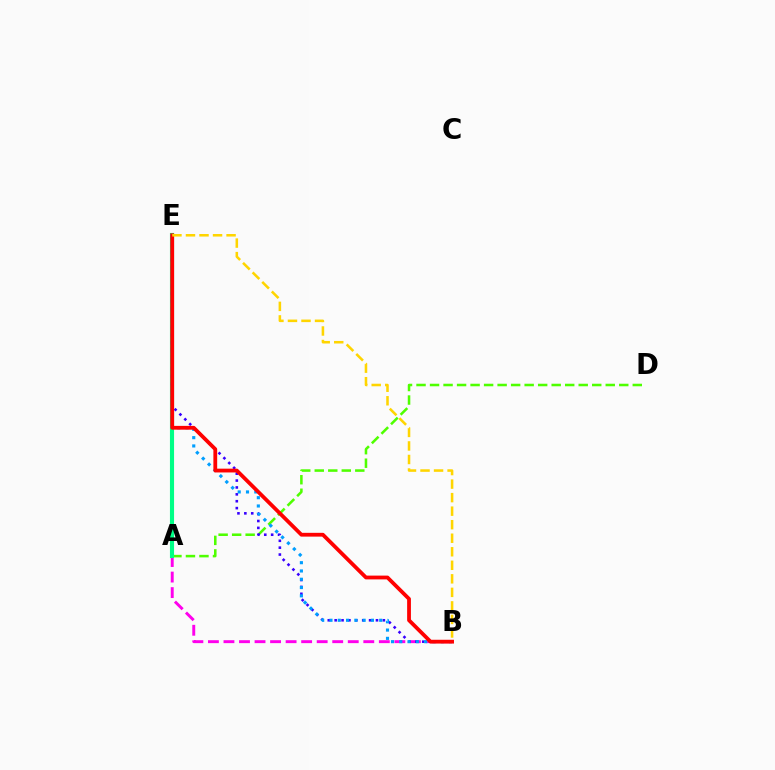{('A', 'D'): [{'color': '#4fff00', 'line_style': 'dashed', 'thickness': 1.84}], ('A', 'B'): [{'color': '#ff00ed', 'line_style': 'dashed', 'thickness': 2.11}], ('A', 'E'): [{'color': '#00ff86', 'line_style': 'solid', 'thickness': 2.97}], ('B', 'E'): [{'color': '#3700ff', 'line_style': 'dotted', 'thickness': 1.87}, {'color': '#009eff', 'line_style': 'dotted', 'thickness': 2.25}, {'color': '#ff0000', 'line_style': 'solid', 'thickness': 2.73}, {'color': '#ffd500', 'line_style': 'dashed', 'thickness': 1.84}]}